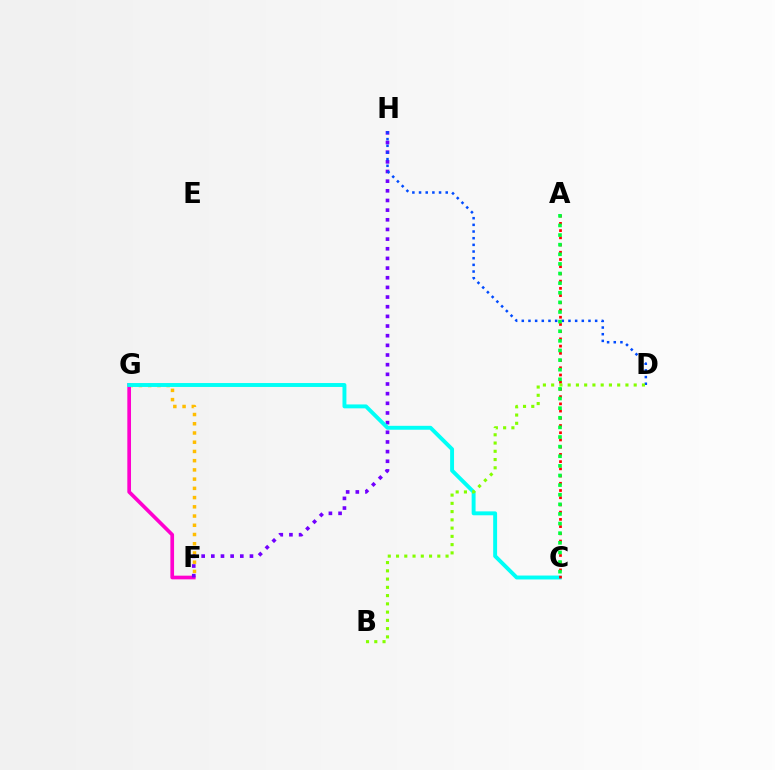{('F', 'G'): [{'color': '#ffbd00', 'line_style': 'dotted', 'thickness': 2.51}, {'color': '#ff00cf', 'line_style': 'solid', 'thickness': 2.65}], ('F', 'H'): [{'color': '#7200ff', 'line_style': 'dotted', 'thickness': 2.62}], ('C', 'G'): [{'color': '#00fff6', 'line_style': 'solid', 'thickness': 2.82}], ('A', 'C'): [{'color': '#ff0000', 'line_style': 'dotted', 'thickness': 1.96}, {'color': '#00ff39', 'line_style': 'dotted', 'thickness': 2.61}], ('D', 'H'): [{'color': '#004bff', 'line_style': 'dotted', 'thickness': 1.81}], ('B', 'D'): [{'color': '#84ff00', 'line_style': 'dotted', 'thickness': 2.24}]}